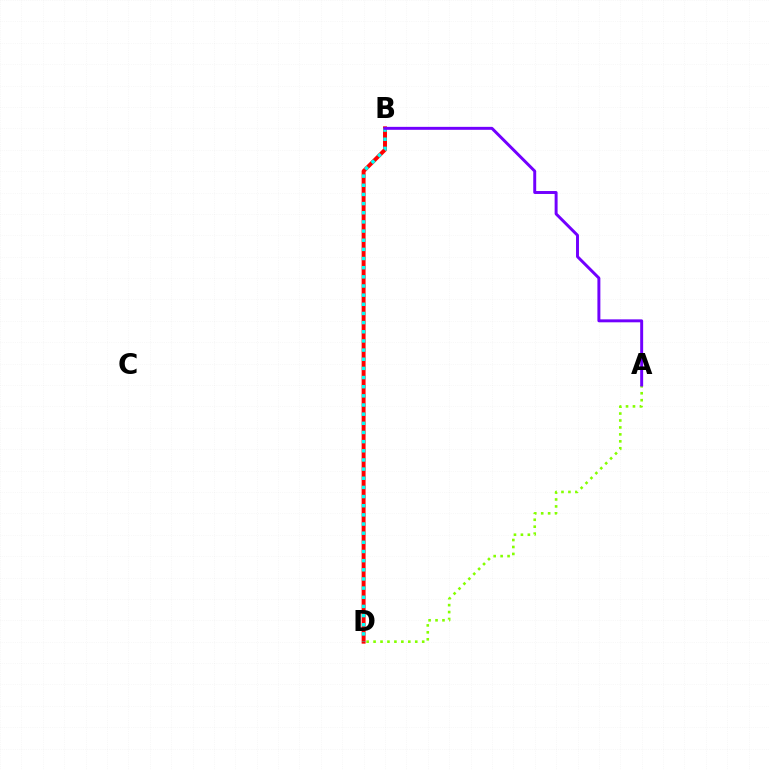{('B', 'D'): [{'color': '#ff0000', 'line_style': 'solid', 'thickness': 2.83}, {'color': '#00fff6', 'line_style': 'dotted', 'thickness': 2.49}], ('A', 'D'): [{'color': '#84ff00', 'line_style': 'dotted', 'thickness': 1.89}], ('A', 'B'): [{'color': '#7200ff', 'line_style': 'solid', 'thickness': 2.13}]}